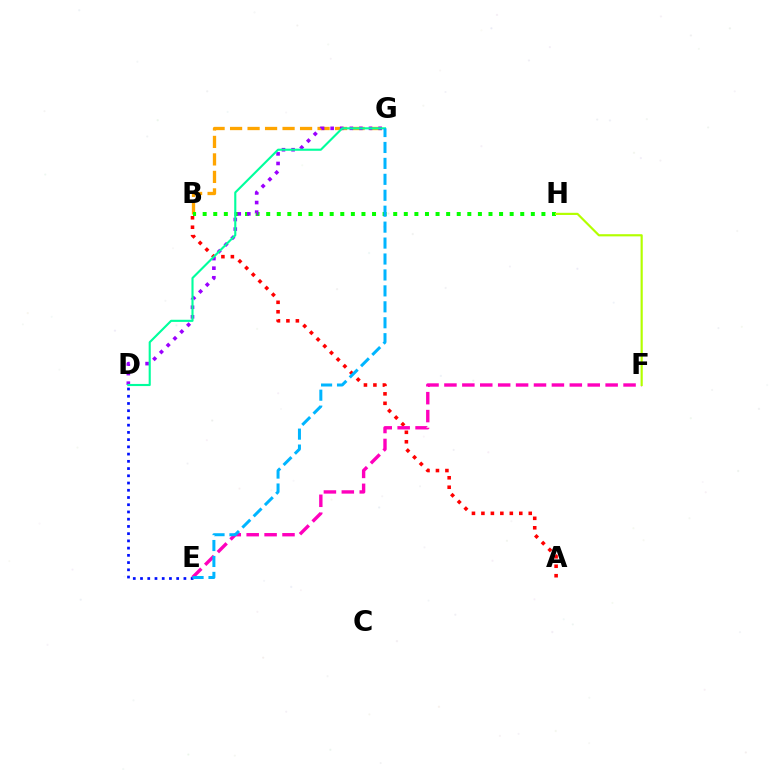{('D', 'E'): [{'color': '#0010ff', 'line_style': 'dotted', 'thickness': 1.96}], ('B', 'G'): [{'color': '#ffa500', 'line_style': 'dashed', 'thickness': 2.38}], ('A', 'B'): [{'color': '#ff0000', 'line_style': 'dotted', 'thickness': 2.57}], ('E', 'F'): [{'color': '#ff00bd', 'line_style': 'dashed', 'thickness': 2.43}], ('B', 'H'): [{'color': '#08ff00', 'line_style': 'dotted', 'thickness': 2.88}], ('D', 'G'): [{'color': '#9b00ff', 'line_style': 'dotted', 'thickness': 2.6}, {'color': '#00ff9d', 'line_style': 'solid', 'thickness': 1.53}], ('E', 'G'): [{'color': '#00b5ff', 'line_style': 'dashed', 'thickness': 2.16}], ('F', 'H'): [{'color': '#b3ff00', 'line_style': 'solid', 'thickness': 1.57}]}